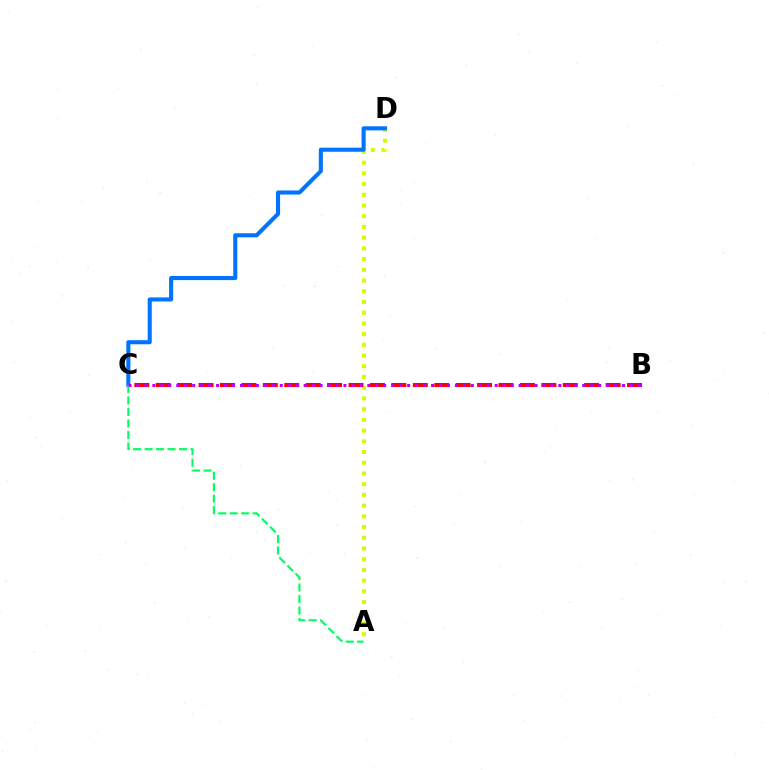{('A', 'D'): [{'color': '#d1ff00', 'line_style': 'dotted', 'thickness': 2.91}], ('C', 'D'): [{'color': '#0074ff', 'line_style': 'solid', 'thickness': 2.94}], ('B', 'C'): [{'color': '#ff0000', 'line_style': 'dashed', 'thickness': 2.91}, {'color': '#b900ff', 'line_style': 'dotted', 'thickness': 2.16}], ('A', 'C'): [{'color': '#00ff5c', 'line_style': 'dashed', 'thickness': 1.56}]}